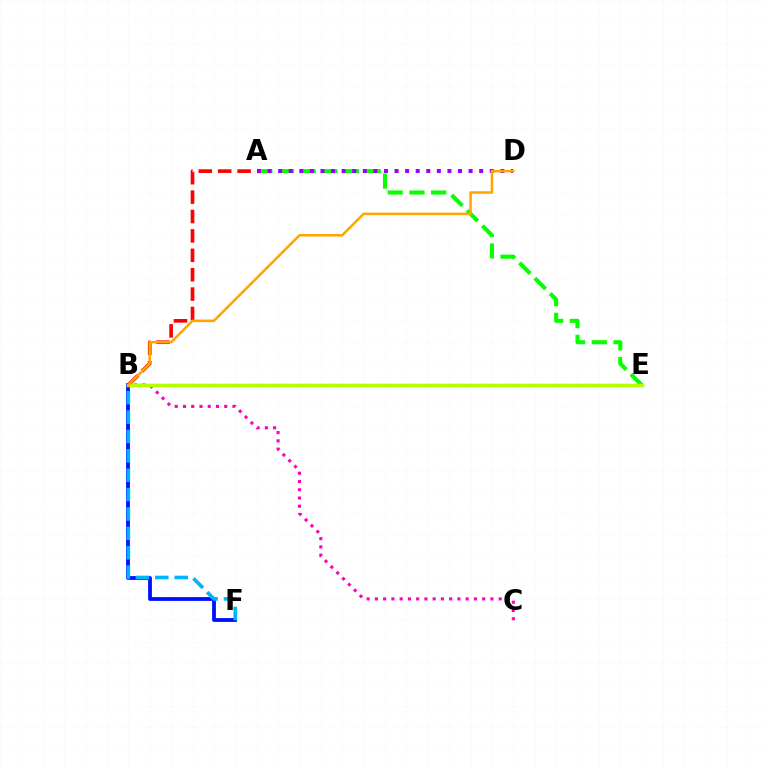{('A', 'E'): [{'color': '#08ff00', 'line_style': 'dashed', 'thickness': 2.95}], ('B', 'F'): [{'color': '#0010ff', 'line_style': 'solid', 'thickness': 2.74}, {'color': '#00b5ff', 'line_style': 'dashed', 'thickness': 2.63}], ('A', 'B'): [{'color': '#ff0000', 'line_style': 'dashed', 'thickness': 2.63}], ('B', 'C'): [{'color': '#ff00bd', 'line_style': 'dotted', 'thickness': 2.24}], ('B', 'E'): [{'color': '#00ff9d', 'line_style': 'dashed', 'thickness': 1.59}, {'color': '#b3ff00', 'line_style': 'solid', 'thickness': 2.49}], ('A', 'D'): [{'color': '#9b00ff', 'line_style': 'dotted', 'thickness': 2.87}], ('B', 'D'): [{'color': '#ffa500', 'line_style': 'solid', 'thickness': 1.83}]}